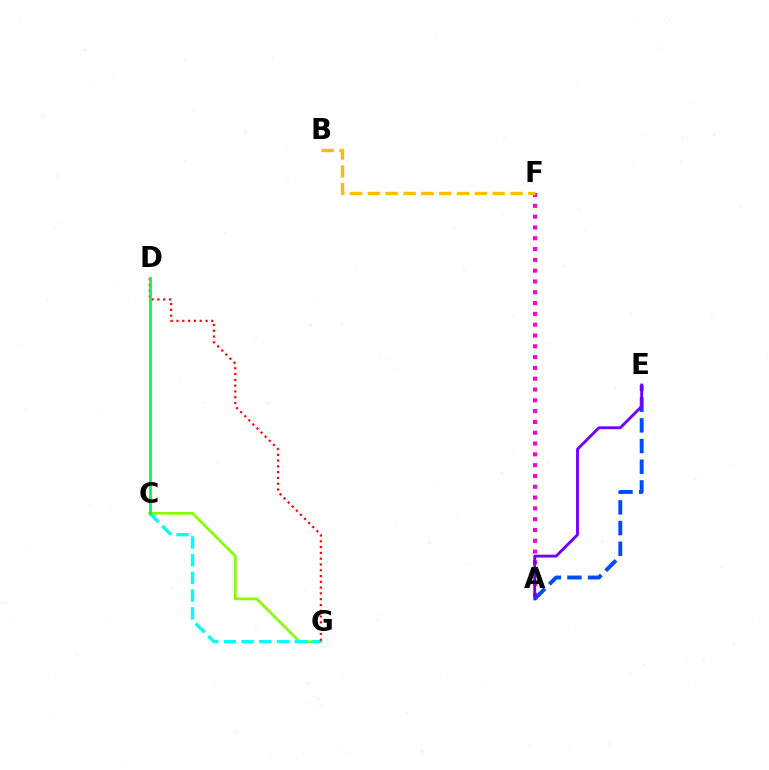{('C', 'G'): [{'color': '#84ff00', 'line_style': 'solid', 'thickness': 1.94}, {'color': '#00fff6', 'line_style': 'dashed', 'thickness': 2.41}], ('A', 'F'): [{'color': '#ff00cf', 'line_style': 'dotted', 'thickness': 2.94}], ('D', 'G'): [{'color': '#ff0000', 'line_style': 'dotted', 'thickness': 1.57}], ('C', 'D'): [{'color': '#00ff39', 'line_style': 'solid', 'thickness': 2.02}], ('A', 'E'): [{'color': '#004bff', 'line_style': 'dashed', 'thickness': 2.81}, {'color': '#7200ff', 'line_style': 'solid', 'thickness': 2.07}], ('B', 'F'): [{'color': '#ffbd00', 'line_style': 'dashed', 'thickness': 2.42}]}